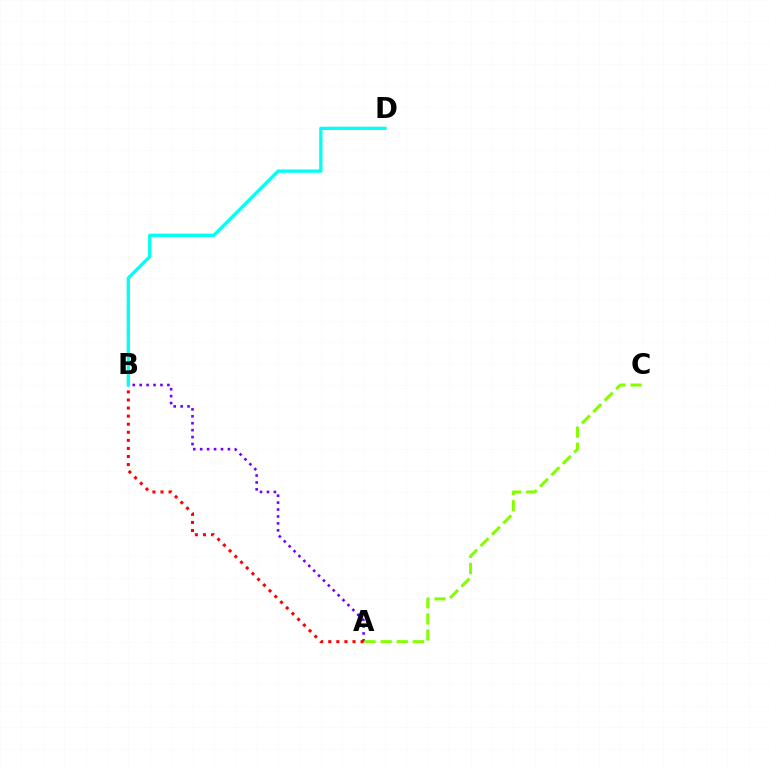{('A', 'B'): [{'color': '#7200ff', 'line_style': 'dotted', 'thickness': 1.88}, {'color': '#ff0000', 'line_style': 'dotted', 'thickness': 2.19}], ('B', 'D'): [{'color': '#00fff6', 'line_style': 'solid', 'thickness': 2.37}], ('A', 'C'): [{'color': '#84ff00', 'line_style': 'dashed', 'thickness': 2.19}]}